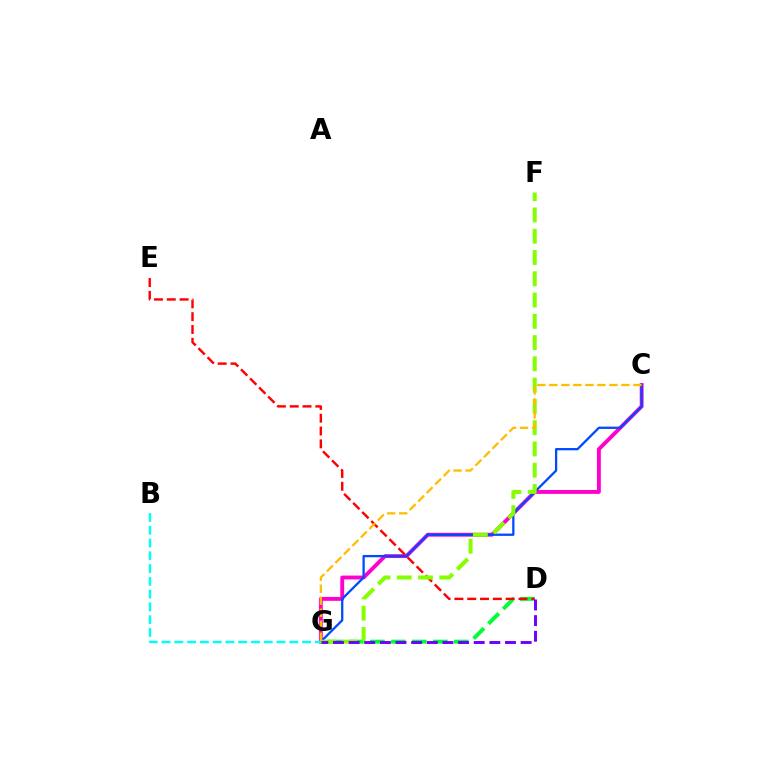{('C', 'G'): [{'color': '#ff00cf', 'line_style': 'solid', 'thickness': 2.79}, {'color': '#004bff', 'line_style': 'solid', 'thickness': 1.65}, {'color': '#ffbd00', 'line_style': 'dashed', 'thickness': 1.63}], ('D', 'G'): [{'color': '#00ff39', 'line_style': 'dashed', 'thickness': 2.85}, {'color': '#7200ff', 'line_style': 'dashed', 'thickness': 2.12}], ('D', 'E'): [{'color': '#ff0000', 'line_style': 'dashed', 'thickness': 1.74}], ('F', 'G'): [{'color': '#84ff00', 'line_style': 'dashed', 'thickness': 2.89}], ('B', 'G'): [{'color': '#00fff6', 'line_style': 'dashed', 'thickness': 1.74}]}